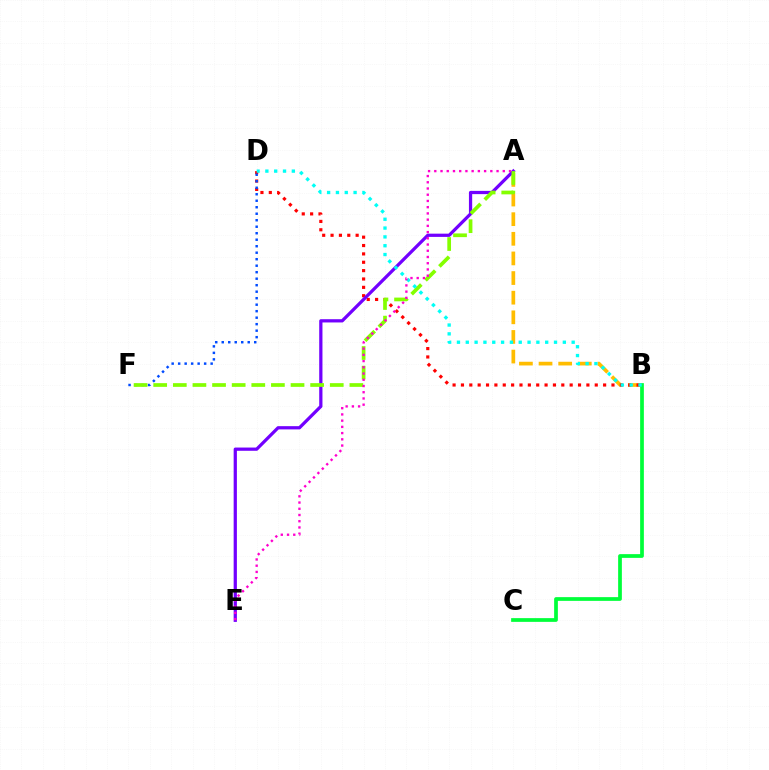{('A', 'B'): [{'color': '#ffbd00', 'line_style': 'dashed', 'thickness': 2.67}], ('B', 'D'): [{'color': '#ff0000', 'line_style': 'dotted', 'thickness': 2.27}, {'color': '#00fff6', 'line_style': 'dotted', 'thickness': 2.4}], ('B', 'C'): [{'color': '#00ff39', 'line_style': 'solid', 'thickness': 2.69}], ('A', 'E'): [{'color': '#7200ff', 'line_style': 'solid', 'thickness': 2.33}, {'color': '#ff00cf', 'line_style': 'dotted', 'thickness': 1.69}], ('D', 'F'): [{'color': '#004bff', 'line_style': 'dotted', 'thickness': 1.77}], ('A', 'F'): [{'color': '#84ff00', 'line_style': 'dashed', 'thickness': 2.67}]}